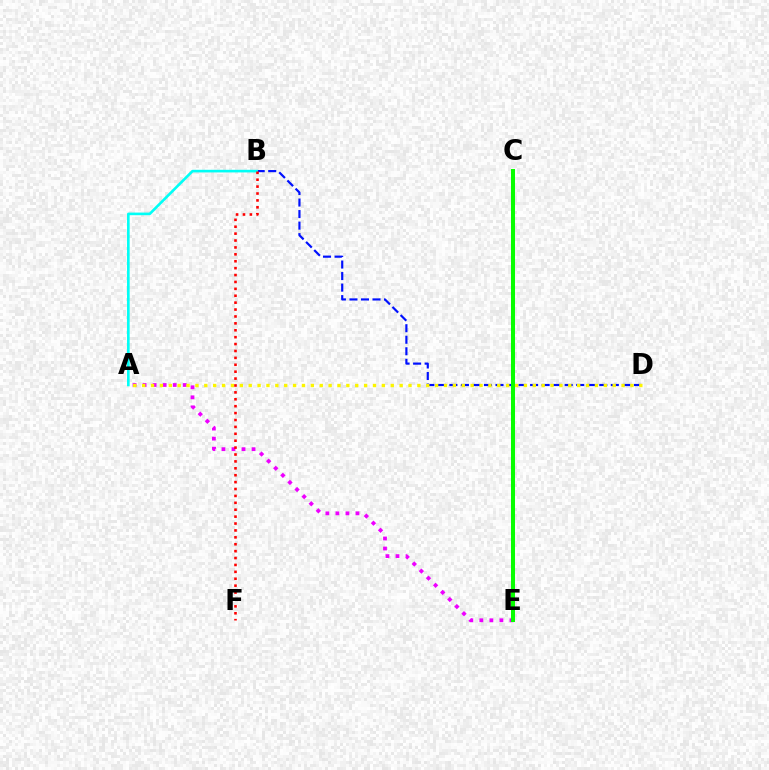{('B', 'D'): [{'color': '#0010ff', 'line_style': 'dashed', 'thickness': 1.57}], ('A', 'E'): [{'color': '#ee00ff', 'line_style': 'dotted', 'thickness': 2.73}], ('A', 'D'): [{'color': '#fcf500', 'line_style': 'dotted', 'thickness': 2.41}], ('A', 'B'): [{'color': '#00fff6', 'line_style': 'solid', 'thickness': 1.89}], ('C', 'E'): [{'color': '#08ff00', 'line_style': 'solid', 'thickness': 2.9}], ('B', 'F'): [{'color': '#ff0000', 'line_style': 'dotted', 'thickness': 1.88}]}